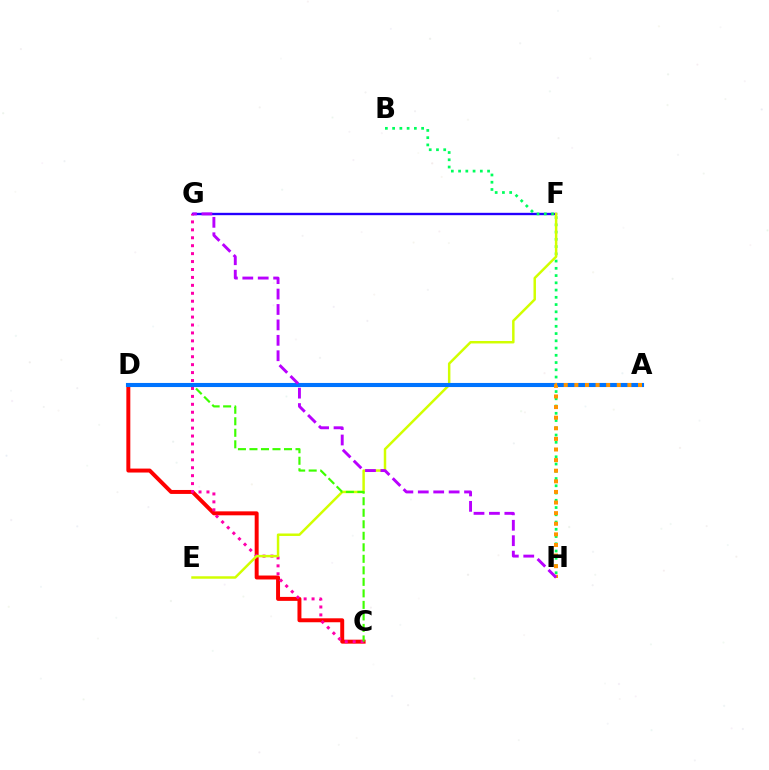{('C', 'D'): [{'color': '#ff0000', 'line_style': 'solid', 'thickness': 2.85}, {'color': '#3dff00', 'line_style': 'dashed', 'thickness': 1.56}], ('F', 'G'): [{'color': '#2500ff', 'line_style': 'solid', 'thickness': 1.7}], ('A', 'D'): [{'color': '#00fff6', 'line_style': 'dotted', 'thickness': 2.61}, {'color': '#0074ff', 'line_style': 'solid', 'thickness': 2.95}], ('B', 'H'): [{'color': '#00ff5c', 'line_style': 'dotted', 'thickness': 1.97}], ('C', 'G'): [{'color': '#ff00ac', 'line_style': 'dotted', 'thickness': 2.15}], ('E', 'F'): [{'color': '#d1ff00', 'line_style': 'solid', 'thickness': 1.78}], ('A', 'H'): [{'color': '#ff9400', 'line_style': 'dotted', 'thickness': 2.88}], ('G', 'H'): [{'color': '#b900ff', 'line_style': 'dashed', 'thickness': 2.09}]}